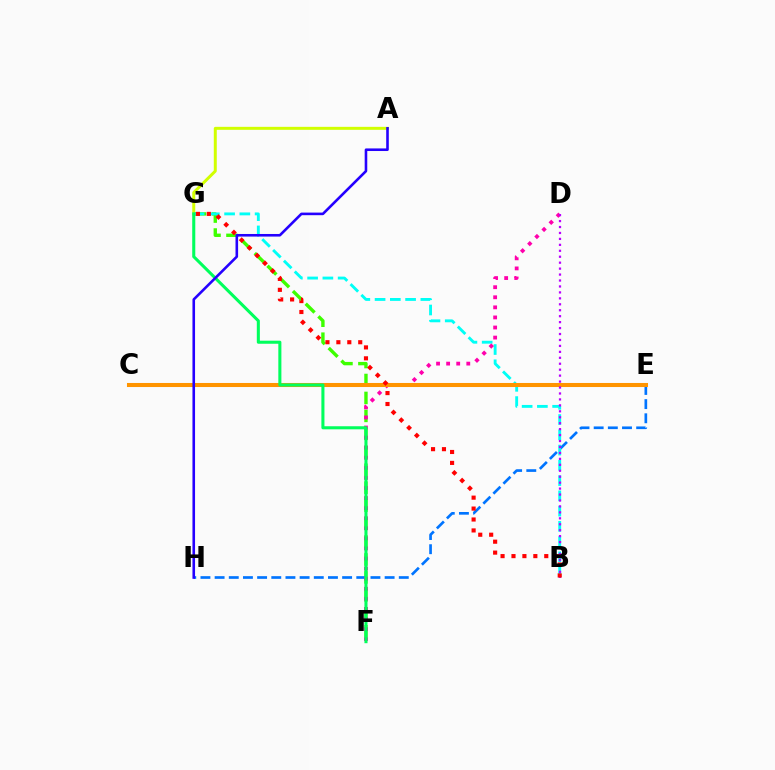{('F', 'G'): [{'color': '#3dff00', 'line_style': 'dashed', 'thickness': 2.44}, {'color': '#00ff5c', 'line_style': 'solid', 'thickness': 2.2}], ('A', 'G'): [{'color': '#d1ff00', 'line_style': 'solid', 'thickness': 2.15}], ('E', 'H'): [{'color': '#0074ff', 'line_style': 'dashed', 'thickness': 1.92}], ('B', 'G'): [{'color': '#00fff6', 'line_style': 'dashed', 'thickness': 2.07}, {'color': '#ff0000', 'line_style': 'dotted', 'thickness': 2.97}], ('D', 'F'): [{'color': '#ff00ac', 'line_style': 'dotted', 'thickness': 2.74}], ('C', 'E'): [{'color': '#ff9400', 'line_style': 'solid', 'thickness': 2.92}], ('B', 'D'): [{'color': '#b900ff', 'line_style': 'dotted', 'thickness': 1.62}], ('A', 'H'): [{'color': '#2500ff', 'line_style': 'solid', 'thickness': 1.87}]}